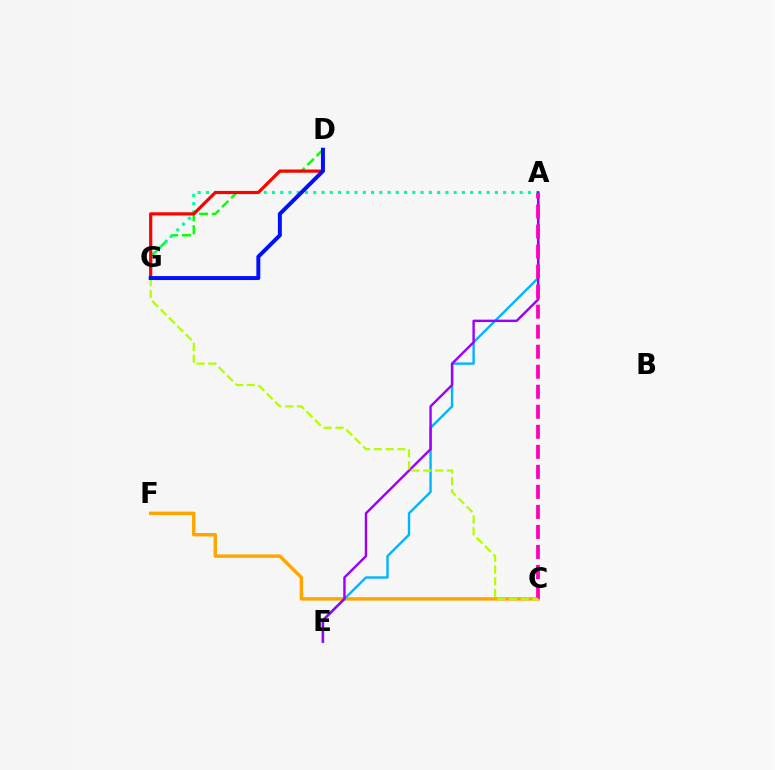{('C', 'F'): [{'color': '#ffa500', 'line_style': 'solid', 'thickness': 2.46}], ('D', 'G'): [{'color': '#08ff00', 'line_style': 'dashed', 'thickness': 1.75}, {'color': '#ff0000', 'line_style': 'solid', 'thickness': 2.3}, {'color': '#0010ff', 'line_style': 'solid', 'thickness': 2.85}], ('A', 'G'): [{'color': '#00ff9d', 'line_style': 'dotted', 'thickness': 2.24}], ('A', 'E'): [{'color': '#00b5ff', 'line_style': 'solid', 'thickness': 1.72}, {'color': '#9b00ff', 'line_style': 'solid', 'thickness': 1.74}], ('A', 'C'): [{'color': '#ff00bd', 'line_style': 'dashed', 'thickness': 2.72}], ('C', 'G'): [{'color': '#b3ff00', 'line_style': 'dashed', 'thickness': 1.6}]}